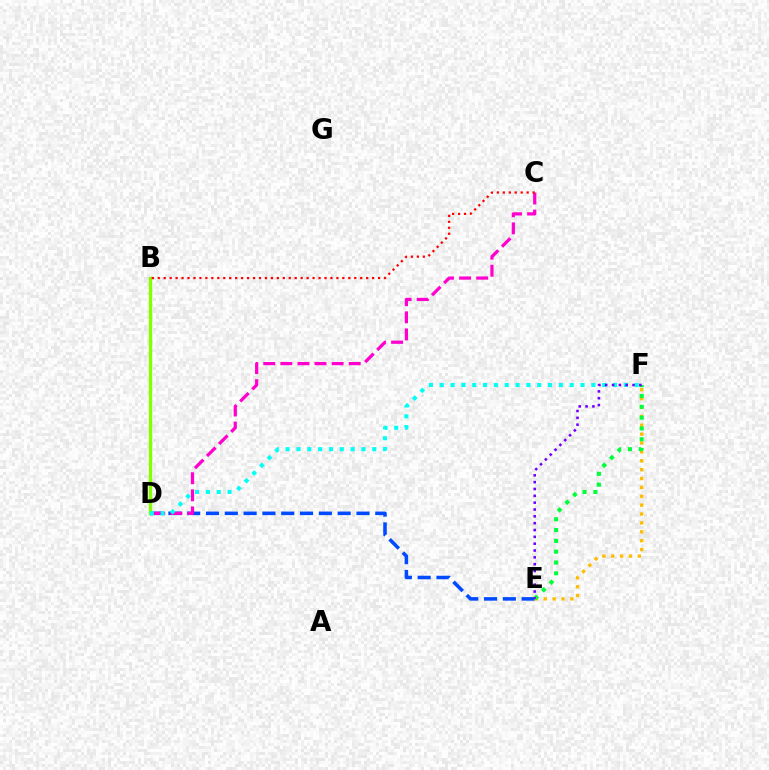{('D', 'E'): [{'color': '#004bff', 'line_style': 'dashed', 'thickness': 2.55}], ('C', 'D'): [{'color': '#ff00cf', 'line_style': 'dashed', 'thickness': 2.32}], ('B', 'D'): [{'color': '#84ff00', 'line_style': 'solid', 'thickness': 2.4}], ('E', 'F'): [{'color': '#ffbd00', 'line_style': 'dotted', 'thickness': 2.41}, {'color': '#00ff39', 'line_style': 'dotted', 'thickness': 2.94}, {'color': '#7200ff', 'line_style': 'dotted', 'thickness': 1.86}], ('B', 'C'): [{'color': '#ff0000', 'line_style': 'dotted', 'thickness': 1.62}], ('D', 'F'): [{'color': '#00fff6', 'line_style': 'dotted', 'thickness': 2.94}]}